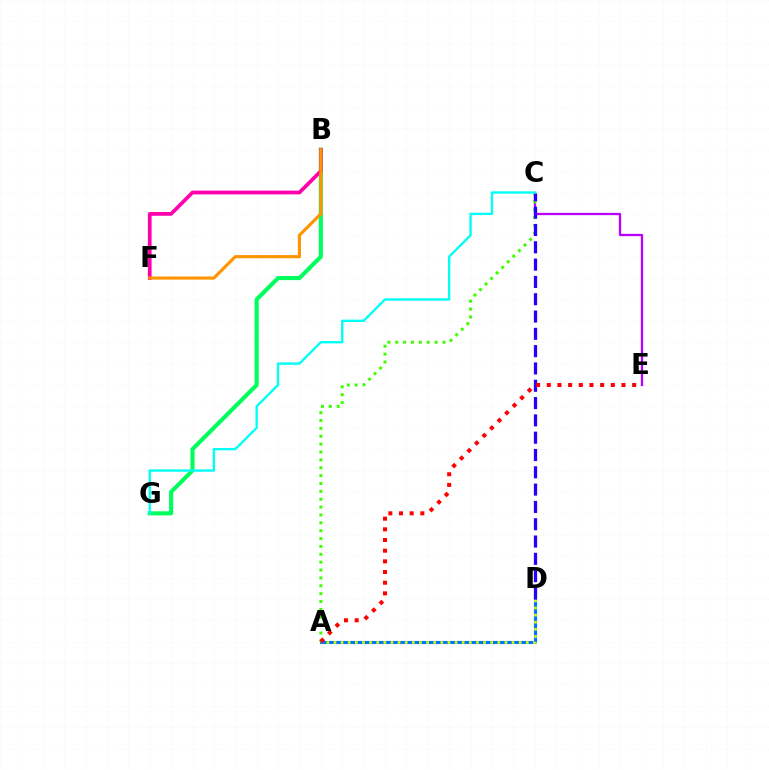{('B', 'G'): [{'color': '#00ff5c', 'line_style': 'solid', 'thickness': 2.95}], ('A', 'D'): [{'color': '#0074ff', 'line_style': 'solid', 'thickness': 2.23}, {'color': '#d1ff00', 'line_style': 'dotted', 'thickness': 1.94}], ('C', 'E'): [{'color': '#b900ff', 'line_style': 'solid', 'thickness': 1.64}], ('A', 'C'): [{'color': '#3dff00', 'line_style': 'dotted', 'thickness': 2.14}], ('C', 'D'): [{'color': '#2500ff', 'line_style': 'dashed', 'thickness': 2.35}], ('A', 'E'): [{'color': '#ff0000', 'line_style': 'dotted', 'thickness': 2.9}], ('C', 'G'): [{'color': '#00fff6', 'line_style': 'solid', 'thickness': 1.7}], ('B', 'F'): [{'color': '#ff00ac', 'line_style': 'solid', 'thickness': 2.69}, {'color': '#ff9400', 'line_style': 'solid', 'thickness': 2.25}]}